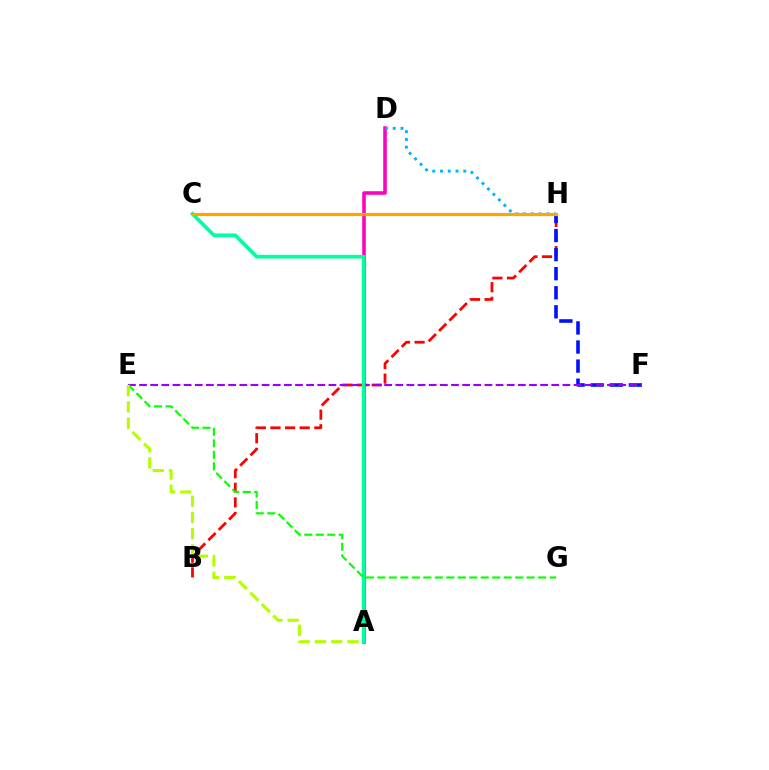{('B', 'H'): [{'color': '#ff0000', 'line_style': 'dashed', 'thickness': 1.99}], ('F', 'H'): [{'color': '#0010ff', 'line_style': 'dashed', 'thickness': 2.59}], ('A', 'D'): [{'color': '#ff00bd', 'line_style': 'solid', 'thickness': 2.56}], ('E', 'F'): [{'color': '#9b00ff', 'line_style': 'dashed', 'thickness': 1.51}], ('D', 'H'): [{'color': '#00b5ff', 'line_style': 'dotted', 'thickness': 2.11}], ('A', 'C'): [{'color': '#00ff9d', 'line_style': 'solid', 'thickness': 2.64}], ('E', 'G'): [{'color': '#08ff00', 'line_style': 'dashed', 'thickness': 1.56}], ('A', 'E'): [{'color': '#b3ff00', 'line_style': 'dashed', 'thickness': 2.2}], ('C', 'H'): [{'color': '#ffa500', 'line_style': 'solid', 'thickness': 2.3}]}